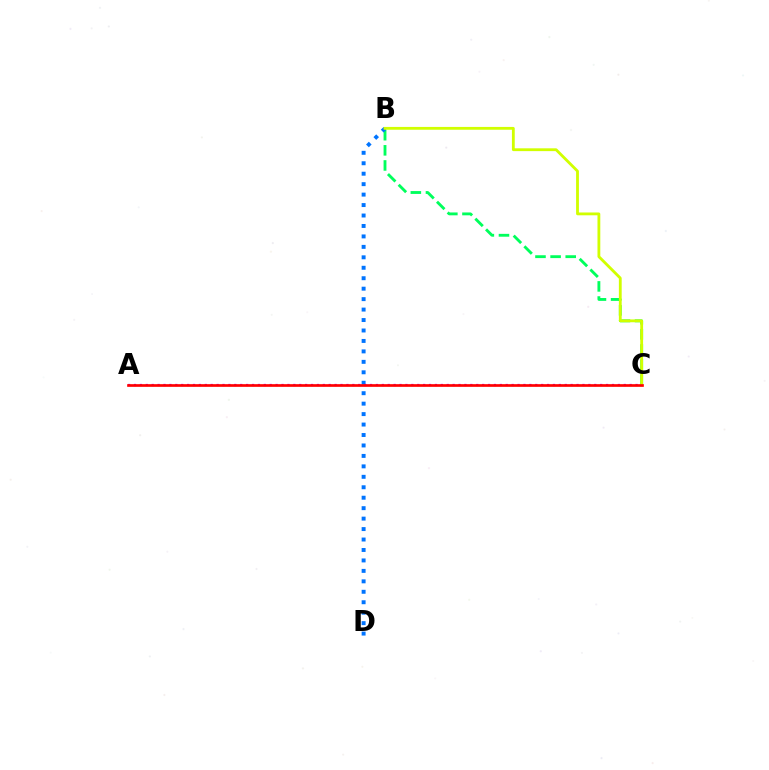{('B', 'C'): [{'color': '#00ff5c', 'line_style': 'dashed', 'thickness': 2.05}, {'color': '#d1ff00', 'line_style': 'solid', 'thickness': 2.03}], ('B', 'D'): [{'color': '#0074ff', 'line_style': 'dotted', 'thickness': 2.84}], ('A', 'C'): [{'color': '#b900ff', 'line_style': 'dotted', 'thickness': 1.6}, {'color': '#ff0000', 'line_style': 'solid', 'thickness': 1.92}]}